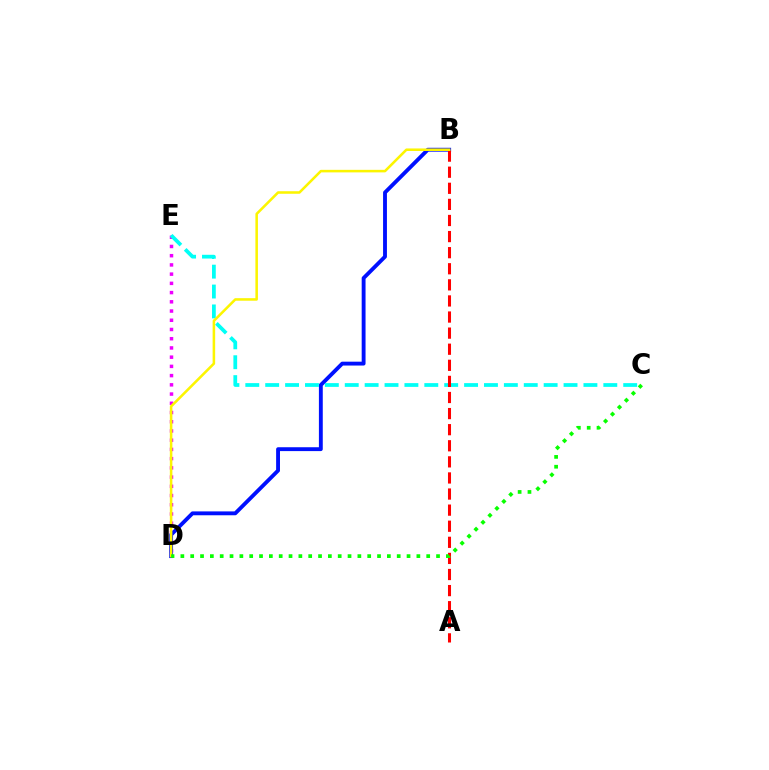{('D', 'E'): [{'color': '#ee00ff', 'line_style': 'dotted', 'thickness': 2.51}], ('B', 'D'): [{'color': '#0010ff', 'line_style': 'solid', 'thickness': 2.78}, {'color': '#fcf500', 'line_style': 'solid', 'thickness': 1.83}], ('C', 'E'): [{'color': '#00fff6', 'line_style': 'dashed', 'thickness': 2.7}], ('A', 'B'): [{'color': '#ff0000', 'line_style': 'dashed', 'thickness': 2.19}], ('C', 'D'): [{'color': '#08ff00', 'line_style': 'dotted', 'thickness': 2.67}]}